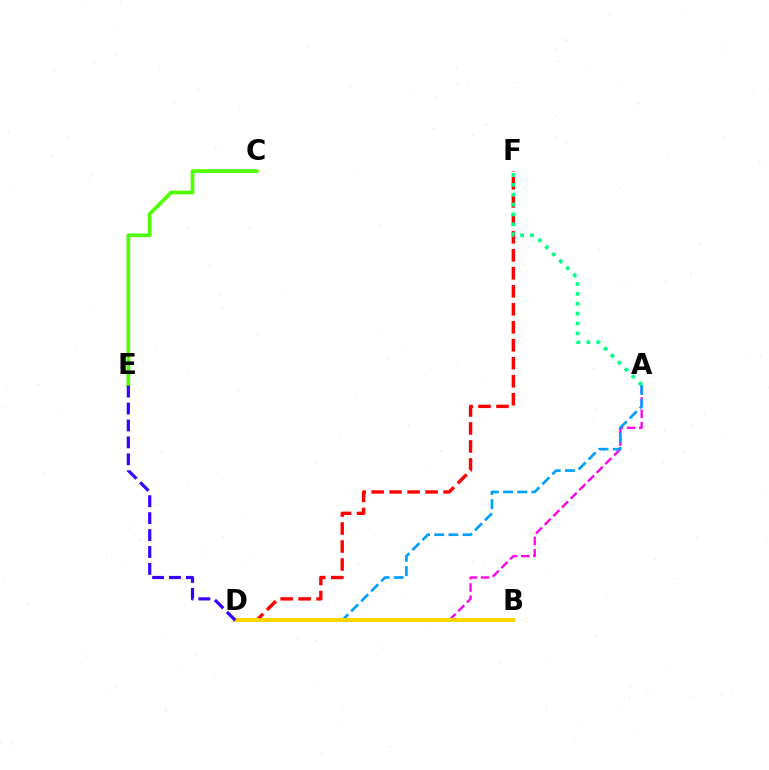{('A', 'D'): [{'color': '#ff00ed', 'line_style': 'dashed', 'thickness': 1.67}, {'color': '#009eff', 'line_style': 'dashed', 'thickness': 1.92}], ('C', 'E'): [{'color': '#4fff00', 'line_style': 'solid', 'thickness': 2.67}], ('D', 'F'): [{'color': '#ff0000', 'line_style': 'dashed', 'thickness': 2.44}], ('B', 'D'): [{'color': '#ffd500', 'line_style': 'solid', 'thickness': 2.88}], ('D', 'E'): [{'color': '#3700ff', 'line_style': 'dashed', 'thickness': 2.3}], ('A', 'F'): [{'color': '#00ff86', 'line_style': 'dotted', 'thickness': 2.68}]}